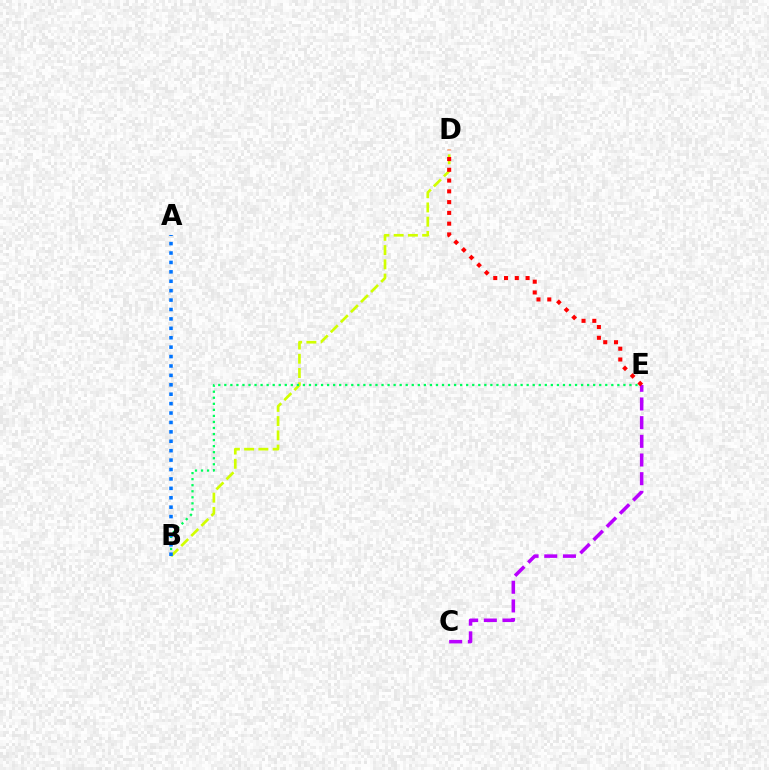{('B', 'D'): [{'color': '#d1ff00', 'line_style': 'dashed', 'thickness': 1.93}], ('B', 'E'): [{'color': '#00ff5c', 'line_style': 'dotted', 'thickness': 1.64}], ('C', 'E'): [{'color': '#b900ff', 'line_style': 'dashed', 'thickness': 2.54}], ('A', 'B'): [{'color': '#0074ff', 'line_style': 'dotted', 'thickness': 2.56}], ('D', 'E'): [{'color': '#ff0000', 'line_style': 'dotted', 'thickness': 2.93}]}